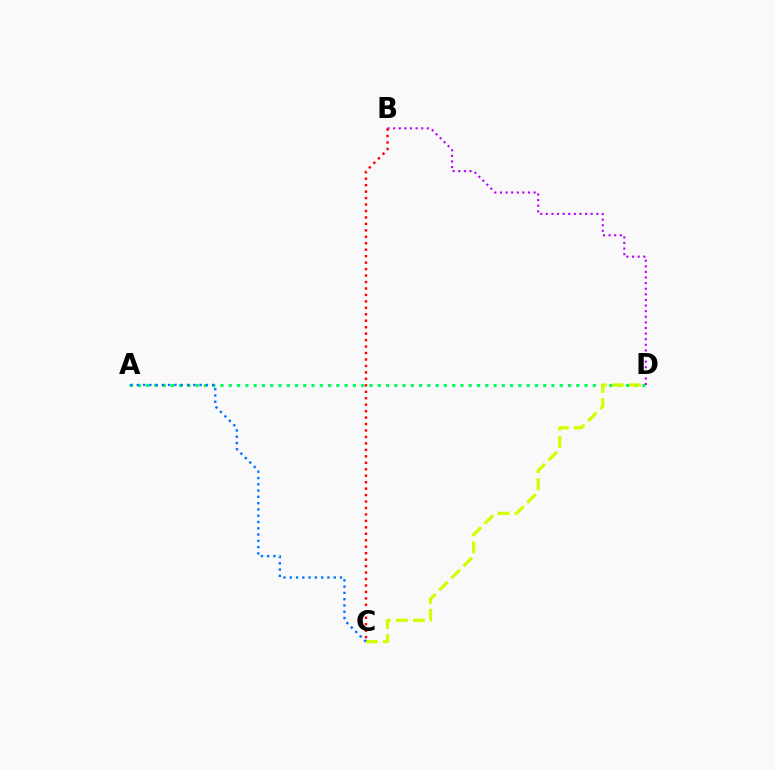{('A', 'D'): [{'color': '#00ff5c', 'line_style': 'dotted', 'thickness': 2.25}], ('C', 'D'): [{'color': '#d1ff00', 'line_style': 'dashed', 'thickness': 2.32}], ('B', 'D'): [{'color': '#b900ff', 'line_style': 'dotted', 'thickness': 1.52}], ('A', 'C'): [{'color': '#0074ff', 'line_style': 'dotted', 'thickness': 1.71}], ('B', 'C'): [{'color': '#ff0000', 'line_style': 'dotted', 'thickness': 1.75}]}